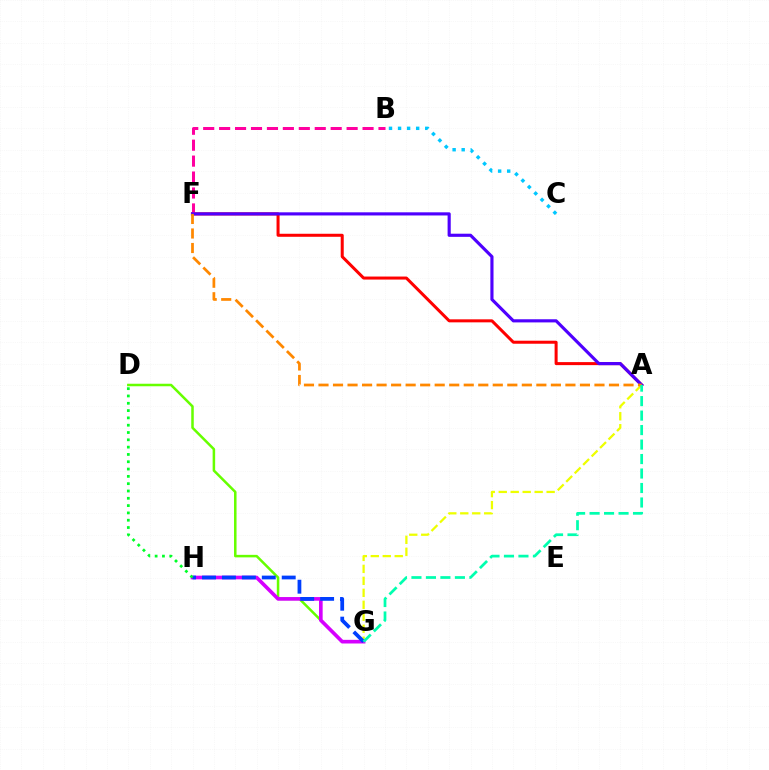{('D', 'G'): [{'color': '#66ff00', 'line_style': 'solid', 'thickness': 1.81}], ('A', 'F'): [{'color': '#ff0000', 'line_style': 'solid', 'thickness': 2.18}, {'color': '#4f00ff', 'line_style': 'solid', 'thickness': 2.26}, {'color': '#ff8800', 'line_style': 'dashed', 'thickness': 1.97}], ('B', 'F'): [{'color': '#ff00a0', 'line_style': 'dashed', 'thickness': 2.17}], ('A', 'G'): [{'color': '#eeff00', 'line_style': 'dashed', 'thickness': 1.63}, {'color': '#00ffaf', 'line_style': 'dashed', 'thickness': 1.97}], ('G', 'H'): [{'color': '#d600ff', 'line_style': 'solid', 'thickness': 2.62}, {'color': '#003fff', 'line_style': 'dashed', 'thickness': 2.71}], ('D', 'H'): [{'color': '#00ff27', 'line_style': 'dotted', 'thickness': 1.99}], ('B', 'C'): [{'color': '#00c7ff', 'line_style': 'dotted', 'thickness': 2.46}]}